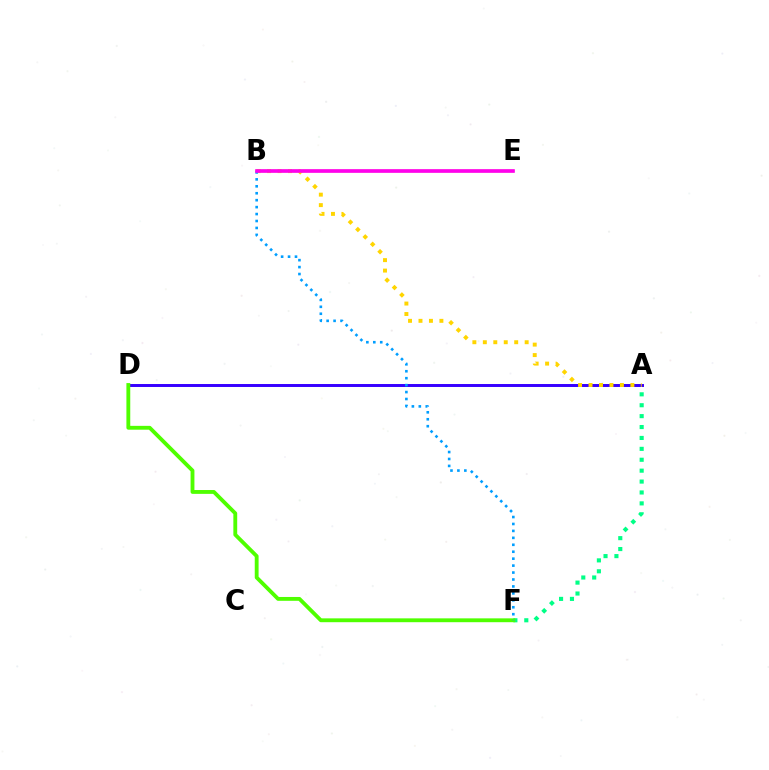{('A', 'F'): [{'color': '#00ff86', 'line_style': 'dotted', 'thickness': 2.96}], ('A', 'D'): [{'color': '#3700ff', 'line_style': 'solid', 'thickness': 2.13}], ('B', 'E'): [{'color': '#ff0000', 'line_style': 'solid', 'thickness': 1.63}, {'color': '#ff00ed', 'line_style': 'solid', 'thickness': 2.61}], ('D', 'F'): [{'color': '#4fff00', 'line_style': 'solid', 'thickness': 2.77}], ('A', 'B'): [{'color': '#ffd500', 'line_style': 'dotted', 'thickness': 2.84}], ('B', 'F'): [{'color': '#009eff', 'line_style': 'dotted', 'thickness': 1.89}]}